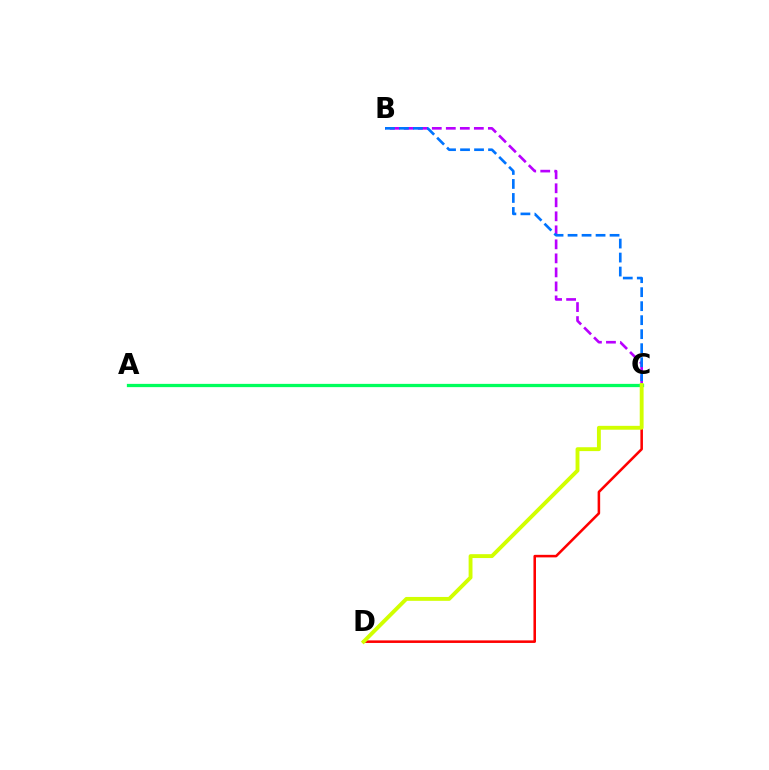{('C', 'D'): [{'color': '#ff0000', 'line_style': 'solid', 'thickness': 1.84}, {'color': '#d1ff00', 'line_style': 'solid', 'thickness': 2.79}], ('B', 'C'): [{'color': '#b900ff', 'line_style': 'dashed', 'thickness': 1.9}, {'color': '#0074ff', 'line_style': 'dashed', 'thickness': 1.9}], ('A', 'C'): [{'color': '#00ff5c', 'line_style': 'solid', 'thickness': 2.35}]}